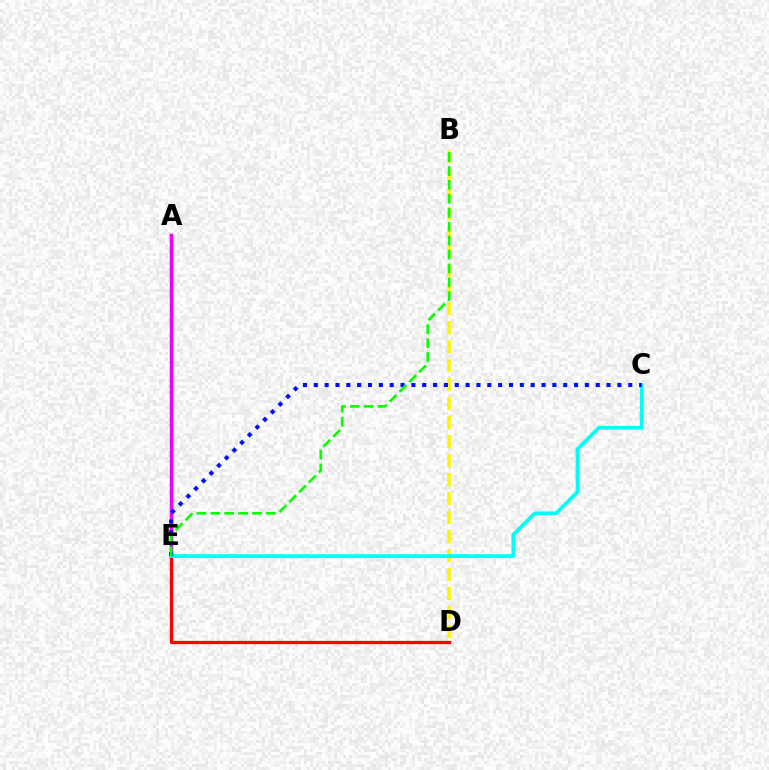{('B', 'D'): [{'color': '#fcf500', 'line_style': 'dashed', 'thickness': 2.58}], ('A', 'E'): [{'color': '#ee00ff', 'line_style': 'solid', 'thickness': 2.52}], ('D', 'E'): [{'color': '#ff0000', 'line_style': 'solid', 'thickness': 2.35}], ('C', 'E'): [{'color': '#00fff6', 'line_style': 'solid', 'thickness': 2.7}, {'color': '#0010ff', 'line_style': 'dotted', 'thickness': 2.95}], ('B', 'E'): [{'color': '#08ff00', 'line_style': 'dashed', 'thickness': 1.89}]}